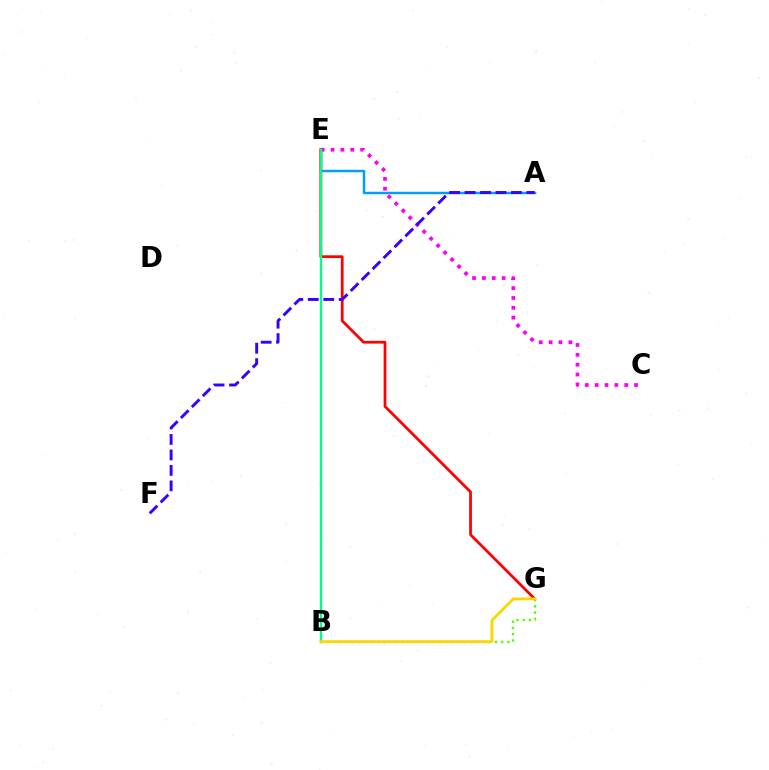{('C', 'E'): [{'color': '#ff00ed', 'line_style': 'dotted', 'thickness': 2.68}], ('A', 'E'): [{'color': '#009eff', 'line_style': 'solid', 'thickness': 1.77}], ('E', 'G'): [{'color': '#ff0000', 'line_style': 'solid', 'thickness': 1.97}], ('A', 'F'): [{'color': '#3700ff', 'line_style': 'dashed', 'thickness': 2.1}], ('B', 'G'): [{'color': '#4fff00', 'line_style': 'dotted', 'thickness': 1.69}, {'color': '#ffd500', 'line_style': 'solid', 'thickness': 2.03}], ('B', 'E'): [{'color': '#00ff86', 'line_style': 'solid', 'thickness': 1.68}]}